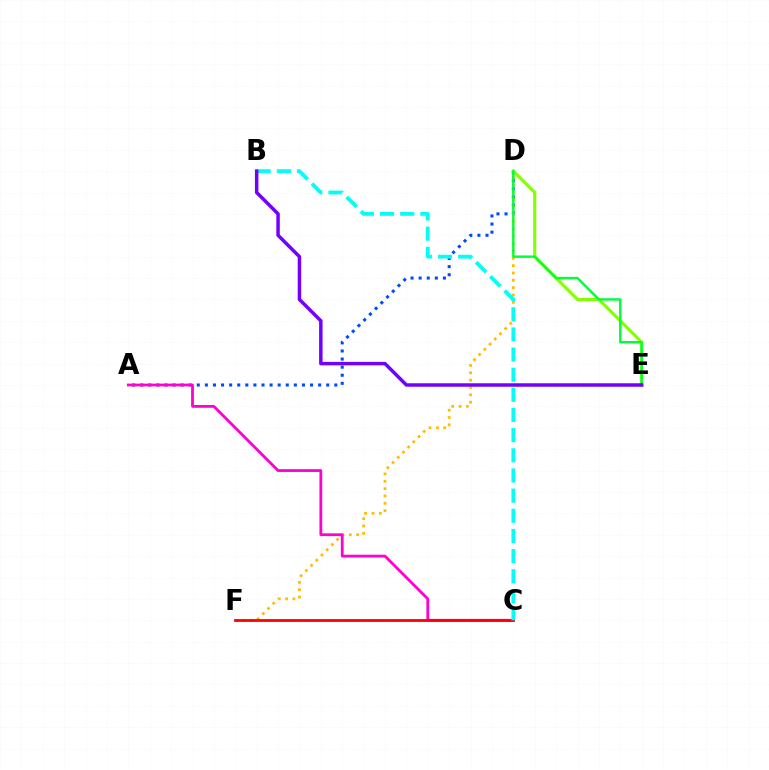{('A', 'D'): [{'color': '#004bff', 'line_style': 'dotted', 'thickness': 2.2}], ('D', 'F'): [{'color': '#ffbd00', 'line_style': 'dotted', 'thickness': 2.0}], ('A', 'C'): [{'color': '#ff00cf', 'line_style': 'solid', 'thickness': 2.01}], ('D', 'E'): [{'color': '#84ff00', 'line_style': 'solid', 'thickness': 2.24}, {'color': '#00ff39', 'line_style': 'solid', 'thickness': 1.75}], ('C', 'F'): [{'color': '#ff0000', 'line_style': 'solid', 'thickness': 2.01}], ('B', 'C'): [{'color': '#00fff6', 'line_style': 'dashed', 'thickness': 2.74}], ('B', 'E'): [{'color': '#7200ff', 'line_style': 'solid', 'thickness': 2.5}]}